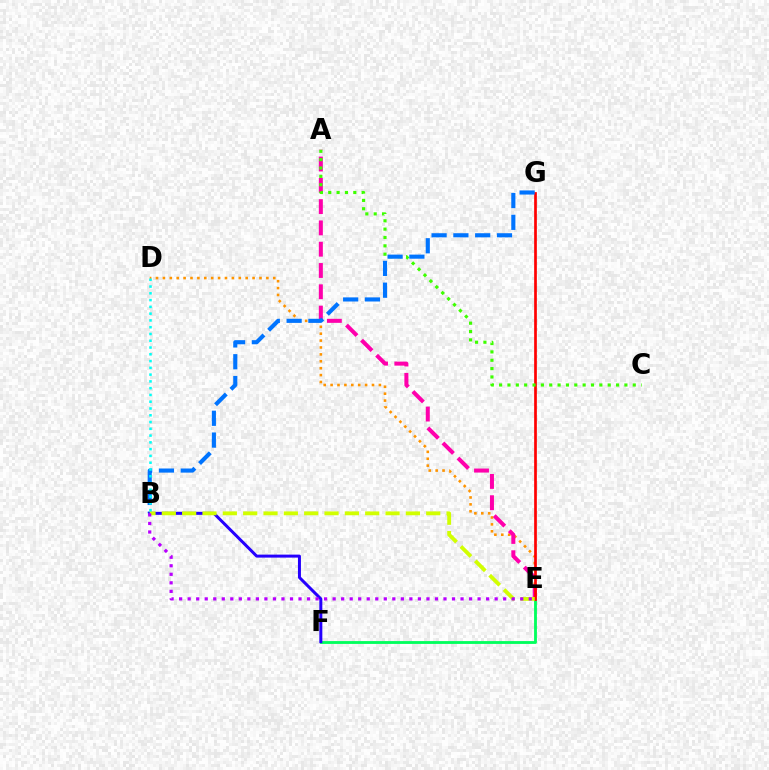{('D', 'E'): [{'color': '#ff9400', 'line_style': 'dotted', 'thickness': 1.87}], ('A', 'E'): [{'color': '#ff00ac', 'line_style': 'dashed', 'thickness': 2.89}], ('E', 'F'): [{'color': '#00ff5c', 'line_style': 'solid', 'thickness': 2.04}], ('E', 'G'): [{'color': '#ff0000', 'line_style': 'solid', 'thickness': 1.94}], ('A', 'C'): [{'color': '#3dff00', 'line_style': 'dotted', 'thickness': 2.27}], ('B', 'G'): [{'color': '#0074ff', 'line_style': 'dashed', 'thickness': 2.96}], ('B', 'F'): [{'color': '#2500ff', 'line_style': 'solid', 'thickness': 2.16}], ('B', 'E'): [{'color': '#d1ff00', 'line_style': 'dashed', 'thickness': 2.76}, {'color': '#b900ff', 'line_style': 'dotted', 'thickness': 2.32}], ('B', 'D'): [{'color': '#00fff6', 'line_style': 'dotted', 'thickness': 1.84}]}